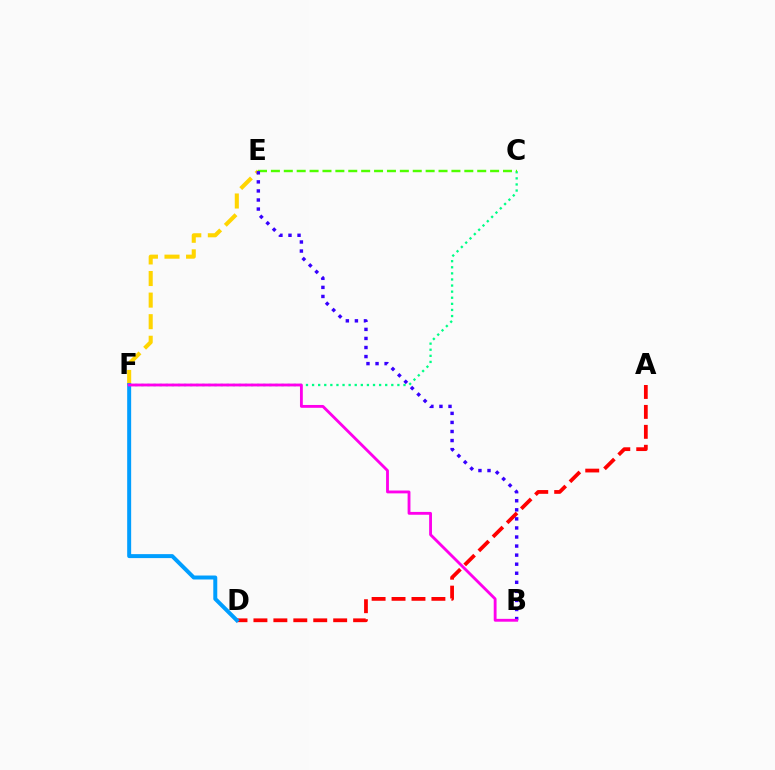{('C', 'F'): [{'color': '#00ff86', 'line_style': 'dotted', 'thickness': 1.66}], ('A', 'D'): [{'color': '#ff0000', 'line_style': 'dashed', 'thickness': 2.71}], ('C', 'E'): [{'color': '#4fff00', 'line_style': 'dashed', 'thickness': 1.75}], ('E', 'F'): [{'color': '#ffd500', 'line_style': 'dashed', 'thickness': 2.93}], ('D', 'F'): [{'color': '#009eff', 'line_style': 'solid', 'thickness': 2.86}], ('B', 'E'): [{'color': '#3700ff', 'line_style': 'dotted', 'thickness': 2.46}], ('B', 'F'): [{'color': '#ff00ed', 'line_style': 'solid', 'thickness': 2.05}]}